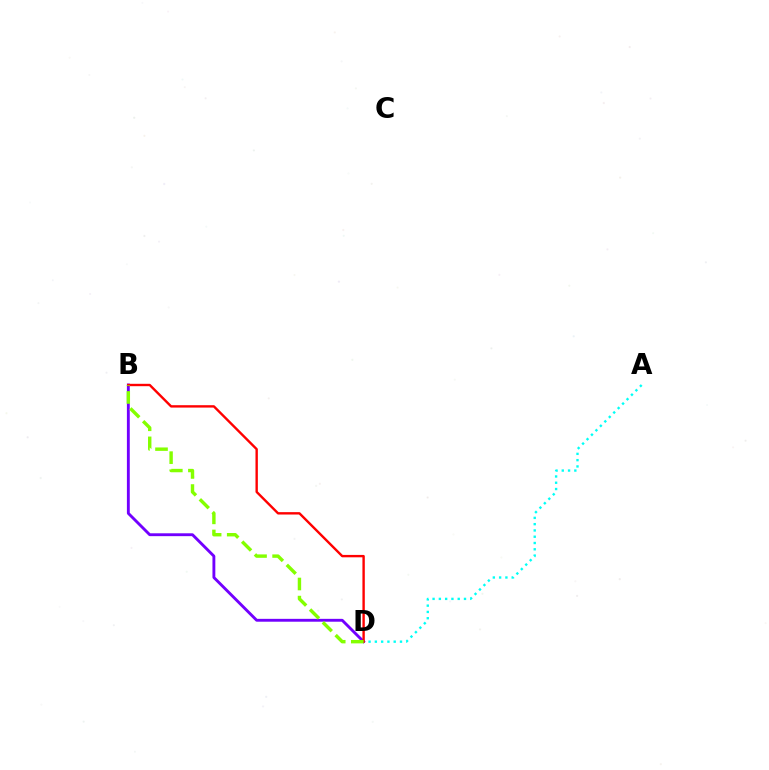{('B', 'D'): [{'color': '#7200ff', 'line_style': 'solid', 'thickness': 2.07}, {'color': '#ff0000', 'line_style': 'solid', 'thickness': 1.72}, {'color': '#84ff00', 'line_style': 'dashed', 'thickness': 2.46}], ('A', 'D'): [{'color': '#00fff6', 'line_style': 'dotted', 'thickness': 1.71}]}